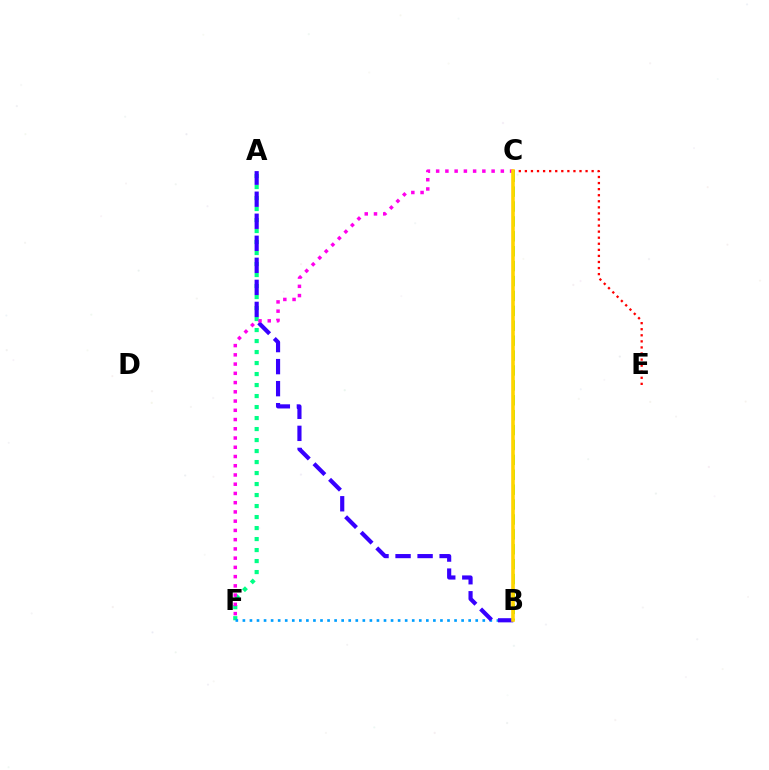{('C', 'E'): [{'color': '#ff0000', 'line_style': 'dotted', 'thickness': 1.65}], ('A', 'F'): [{'color': '#00ff86', 'line_style': 'dotted', 'thickness': 2.99}], ('B', 'F'): [{'color': '#009eff', 'line_style': 'dotted', 'thickness': 1.92}], ('B', 'C'): [{'color': '#4fff00', 'line_style': 'dashed', 'thickness': 2.02}, {'color': '#ffd500', 'line_style': 'solid', 'thickness': 2.59}], ('A', 'B'): [{'color': '#3700ff', 'line_style': 'dashed', 'thickness': 2.99}], ('C', 'F'): [{'color': '#ff00ed', 'line_style': 'dotted', 'thickness': 2.51}]}